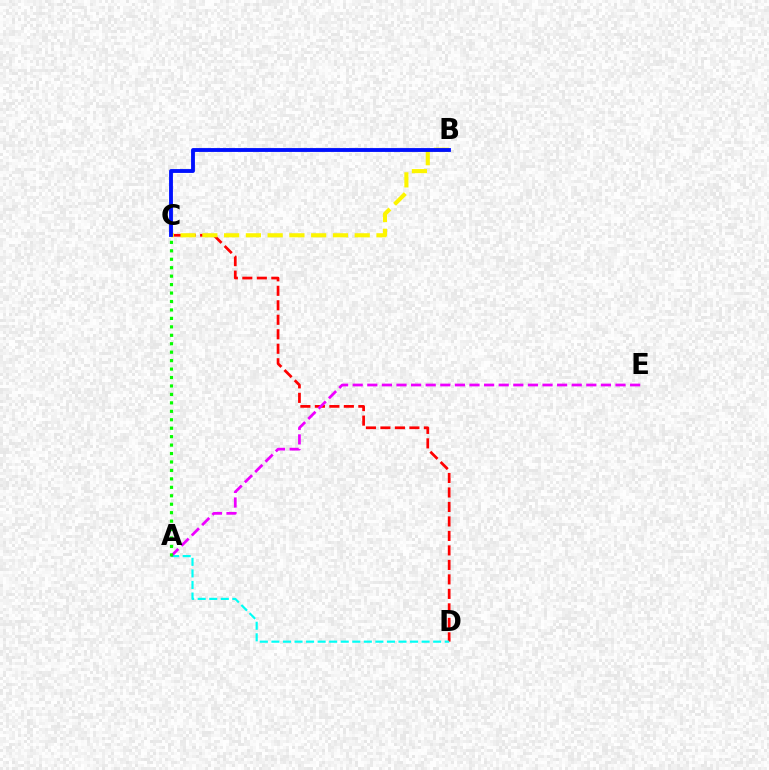{('C', 'D'): [{'color': '#ff0000', 'line_style': 'dashed', 'thickness': 1.97}], ('B', 'C'): [{'color': '#fcf500', 'line_style': 'dashed', 'thickness': 2.96}, {'color': '#0010ff', 'line_style': 'solid', 'thickness': 2.77}], ('A', 'D'): [{'color': '#00fff6', 'line_style': 'dashed', 'thickness': 1.57}], ('A', 'E'): [{'color': '#ee00ff', 'line_style': 'dashed', 'thickness': 1.98}], ('A', 'C'): [{'color': '#08ff00', 'line_style': 'dotted', 'thickness': 2.3}]}